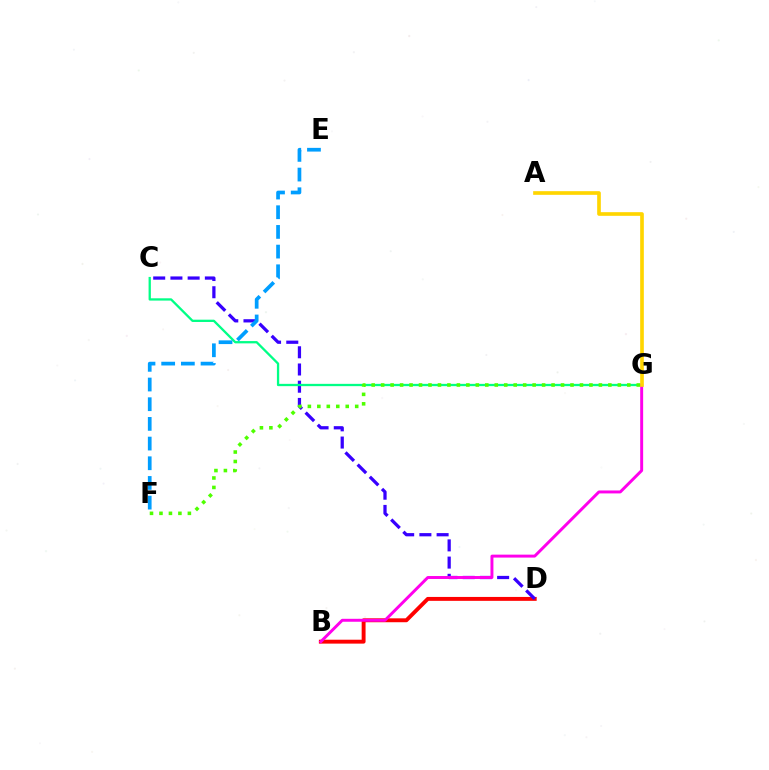{('B', 'D'): [{'color': '#ff0000', 'line_style': 'solid', 'thickness': 2.81}], ('C', 'D'): [{'color': '#3700ff', 'line_style': 'dashed', 'thickness': 2.34}], ('C', 'G'): [{'color': '#00ff86', 'line_style': 'solid', 'thickness': 1.65}], ('B', 'G'): [{'color': '#ff00ed', 'line_style': 'solid', 'thickness': 2.12}], ('F', 'G'): [{'color': '#4fff00', 'line_style': 'dotted', 'thickness': 2.57}], ('E', 'F'): [{'color': '#009eff', 'line_style': 'dashed', 'thickness': 2.67}], ('A', 'G'): [{'color': '#ffd500', 'line_style': 'solid', 'thickness': 2.64}]}